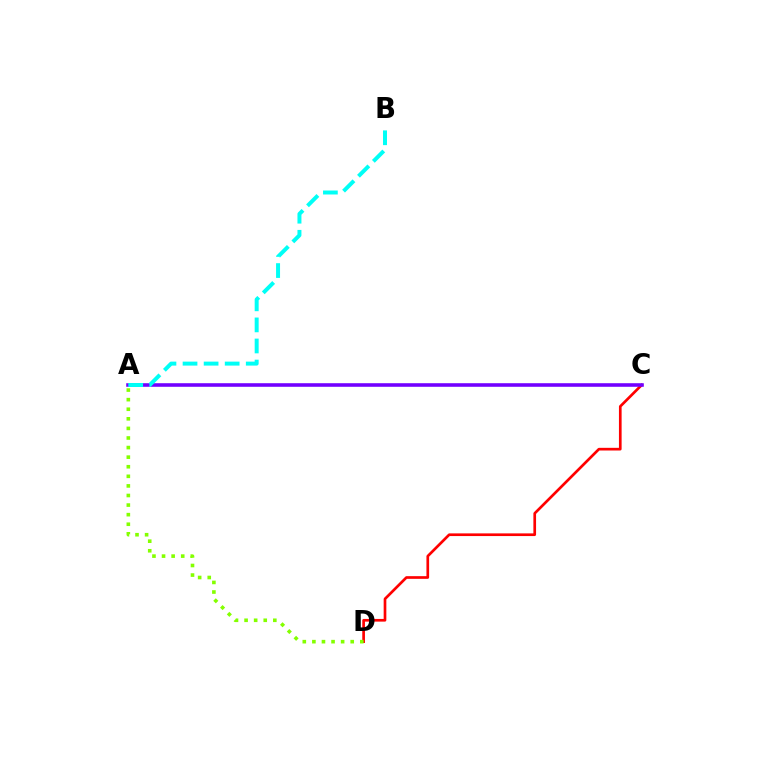{('C', 'D'): [{'color': '#ff0000', 'line_style': 'solid', 'thickness': 1.93}], ('A', 'D'): [{'color': '#84ff00', 'line_style': 'dotted', 'thickness': 2.6}], ('A', 'C'): [{'color': '#7200ff', 'line_style': 'solid', 'thickness': 2.58}], ('A', 'B'): [{'color': '#00fff6', 'line_style': 'dashed', 'thickness': 2.86}]}